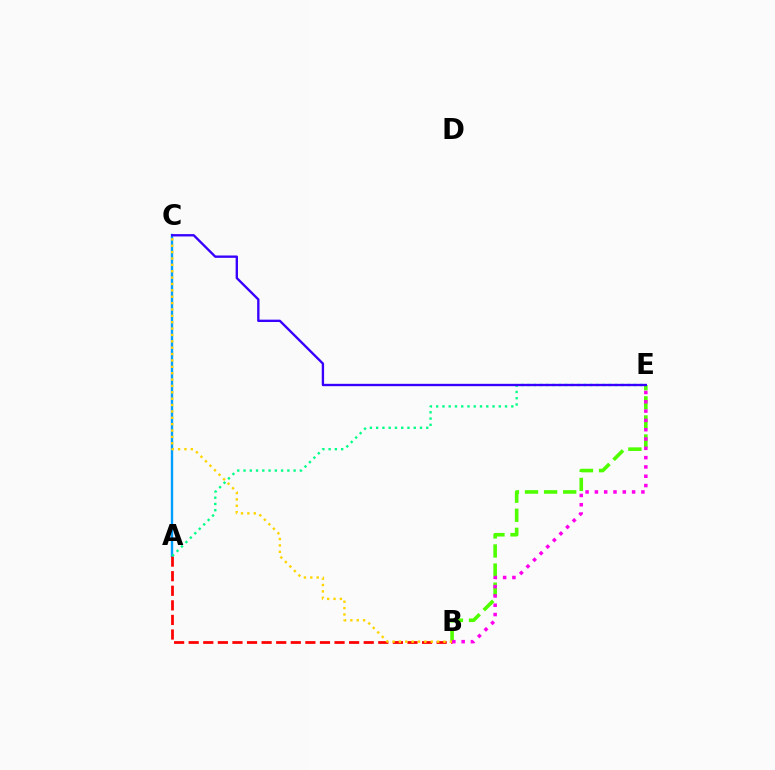{('B', 'E'): [{'color': '#4fff00', 'line_style': 'dashed', 'thickness': 2.59}, {'color': '#ff00ed', 'line_style': 'dotted', 'thickness': 2.53}], ('A', 'C'): [{'color': '#009eff', 'line_style': 'solid', 'thickness': 1.71}], ('A', 'B'): [{'color': '#ff0000', 'line_style': 'dashed', 'thickness': 1.98}], ('A', 'E'): [{'color': '#00ff86', 'line_style': 'dotted', 'thickness': 1.7}], ('B', 'C'): [{'color': '#ffd500', 'line_style': 'dotted', 'thickness': 1.73}], ('C', 'E'): [{'color': '#3700ff', 'line_style': 'solid', 'thickness': 1.69}]}